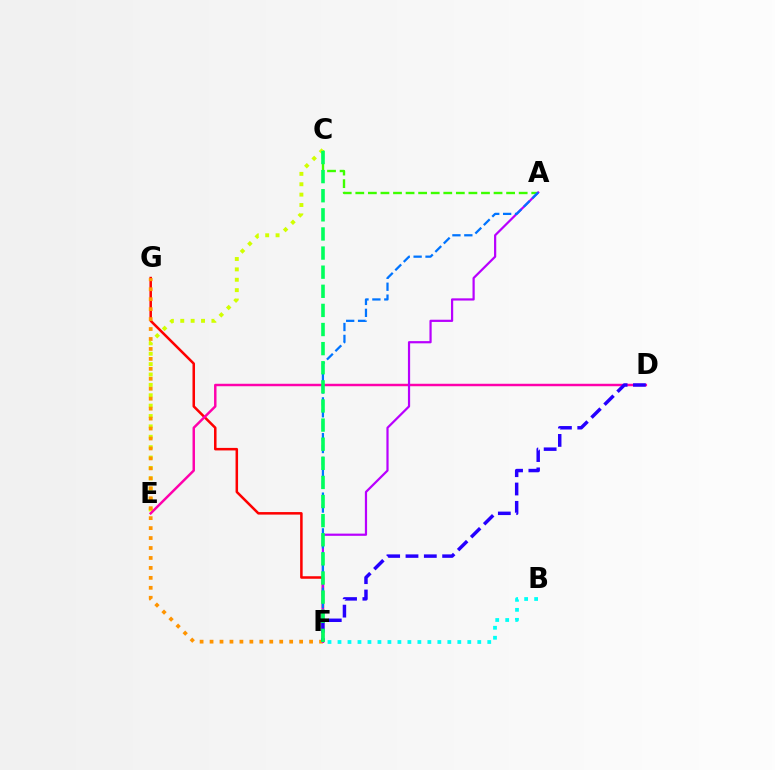{('F', 'G'): [{'color': '#ff0000', 'line_style': 'solid', 'thickness': 1.82}, {'color': '#ff9400', 'line_style': 'dotted', 'thickness': 2.7}], ('A', 'C'): [{'color': '#3dff00', 'line_style': 'dashed', 'thickness': 1.71}], ('C', 'E'): [{'color': '#d1ff00', 'line_style': 'dotted', 'thickness': 2.82}], ('D', 'E'): [{'color': '#ff00ac', 'line_style': 'solid', 'thickness': 1.77}], ('A', 'F'): [{'color': '#b900ff', 'line_style': 'solid', 'thickness': 1.59}, {'color': '#0074ff', 'line_style': 'dashed', 'thickness': 1.62}], ('D', 'F'): [{'color': '#2500ff', 'line_style': 'dashed', 'thickness': 2.49}], ('C', 'F'): [{'color': '#00ff5c', 'line_style': 'dashed', 'thickness': 2.6}], ('B', 'F'): [{'color': '#00fff6', 'line_style': 'dotted', 'thickness': 2.71}]}